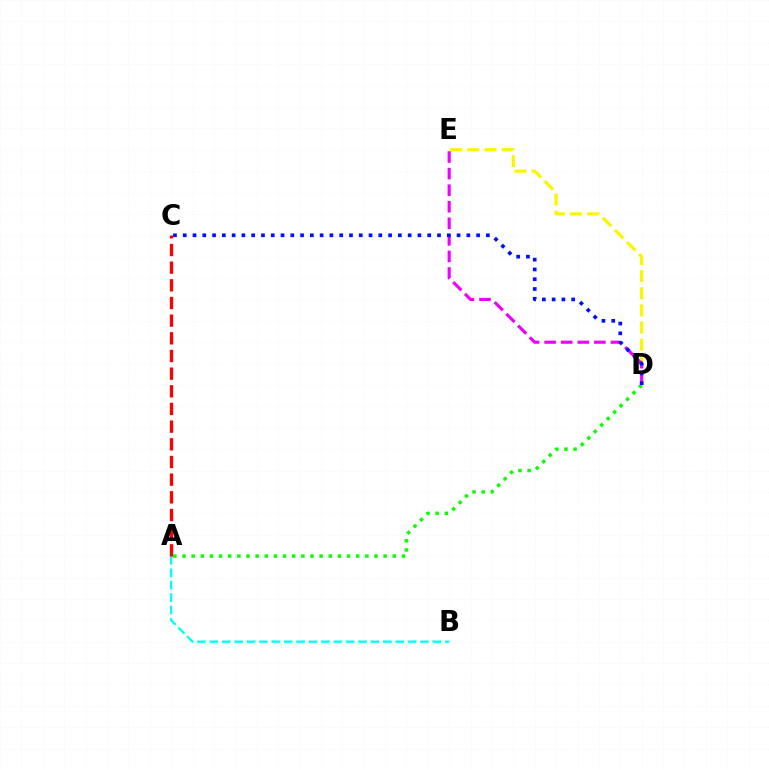{('D', 'E'): [{'color': '#fcf500', 'line_style': 'dashed', 'thickness': 2.33}, {'color': '#ee00ff', 'line_style': 'dashed', 'thickness': 2.25}], ('A', 'D'): [{'color': '#08ff00', 'line_style': 'dotted', 'thickness': 2.48}], ('A', 'B'): [{'color': '#00fff6', 'line_style': 'dashed', 'thickness': 1.68}], ('C', 'D'): [{'color': '#0010ff', 'line_style': 'dotted', 'thickness': 2.66}], ('A', 'C'): [{'color': '#ff0000', 'line_style': 'dashed', 'thickness': 2.4}]}